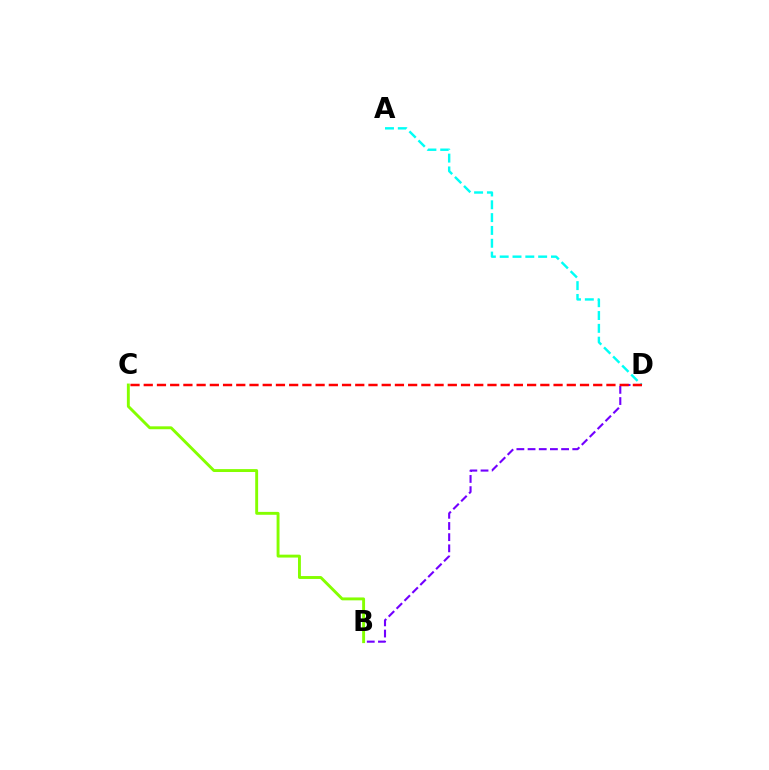{('B', 'C'): [{'color': '#84ff00', 'line_style': 'solid', 'thickness': 2.09}], ('A', 'D'): [{'color': '#00fff6', 'line_style': 'dashed', 'thickness': 1.74}], ('B', 'D'): [{'color': '#7200ff', 'line_style': 'dashed', 'thickness': 1.52}], ('C', 'D'): [{'color': '#ff0000', 'line_style': 'dashed', 'thickness': 1.8}]}